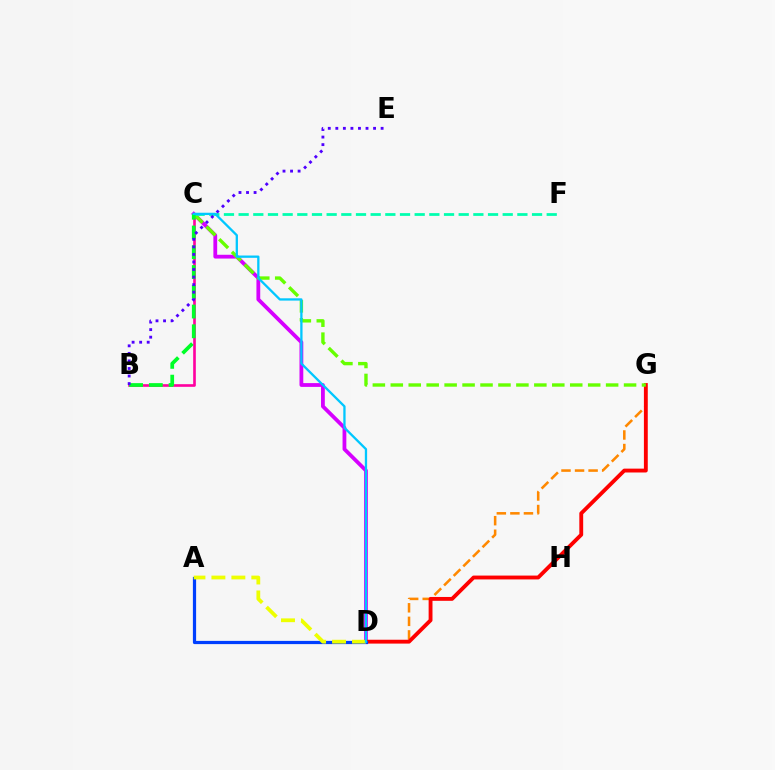{('D', 'G'): [{'color': '#ff8800', 'line_style': 'dashed', 'thickness': 1.84}, {'color': '#ff0000', 'line_style': 'solid', 'thickness': 2.77}], ('C', 'D'): [{'color': '#d600ff', 'line_style': 'solid', 'thickness': 2.73}, {'color': '#00c7ff', 'line_style': 'solid', 'thickness': 1.65}], ('A', 'D'): [{'color': '#003fff', 'line_style': 'solid', 'thickness': 2.31}, {'color': '#eeff00', 'line_style': 'dashed', 'thickness': 2.71}], ('B', 'C'): [{'color': '#ff00a0', 'line_style': 'solid', 'thickness': 1.9}, {'color': '#00ff27', 'line_style': 'dashed', 'thickness': 2.68}], ('C', 'G'): [{'color': '#66ff00', 'line_style': 'dashed', 'thickness': 2.44}], ('C', 'F'): [{'color': '#00ffaf', 'line_style': 'dashed', 'thickness': 1.99}], ('B', 'E'): [{'color': '#4f00ff', 'line_style': 'dotted', 'thickness': 2.05}]}